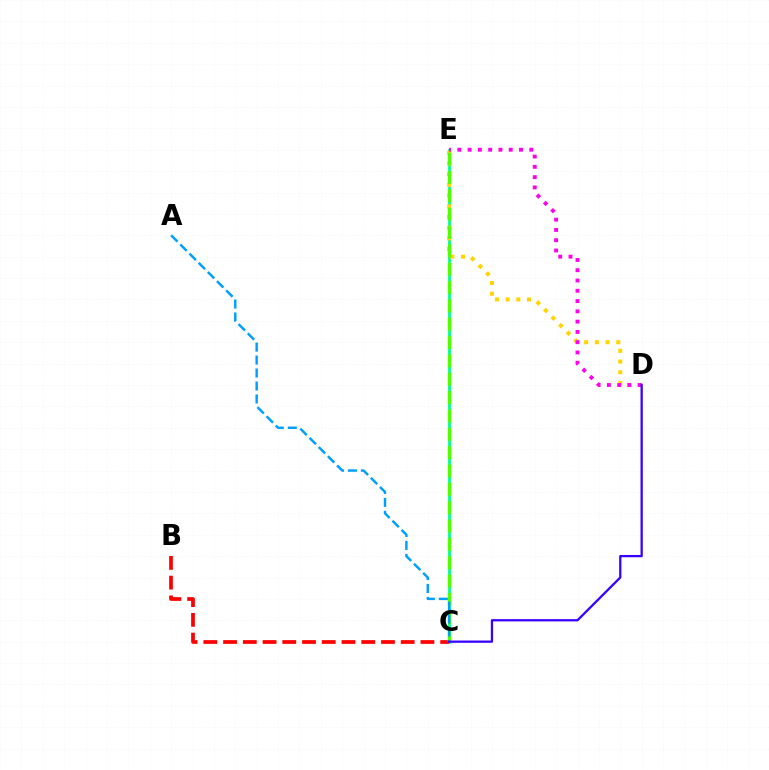{('C', 'E'): [{'color': '#00ff86', 'line_style': 'solid', 'thickness': 2.0}, {'color': '#4fff00', 'line_style': 'dashed', 'thickness': 2.49}], ('B', 'C'): [{'color': '#ff0000', 'line_style': 'dashed', 'thickness': 2.68}], ('D', 'E'): [{'color': '#ffd500', 'line_style': 'dotted', 'thickness': 2.91}, {'color': '#ff00ed', 'line_style': 'dotted', 'thickness': 2.79}], ('A', 'C'): [{'color': '#009eff', 'line_style': 'dashed', 'thickness': 1.76}], ('C', 'D'): [{'color': '#3700ff', 'line_style': 'solid', 'thickness': 1.64}]}